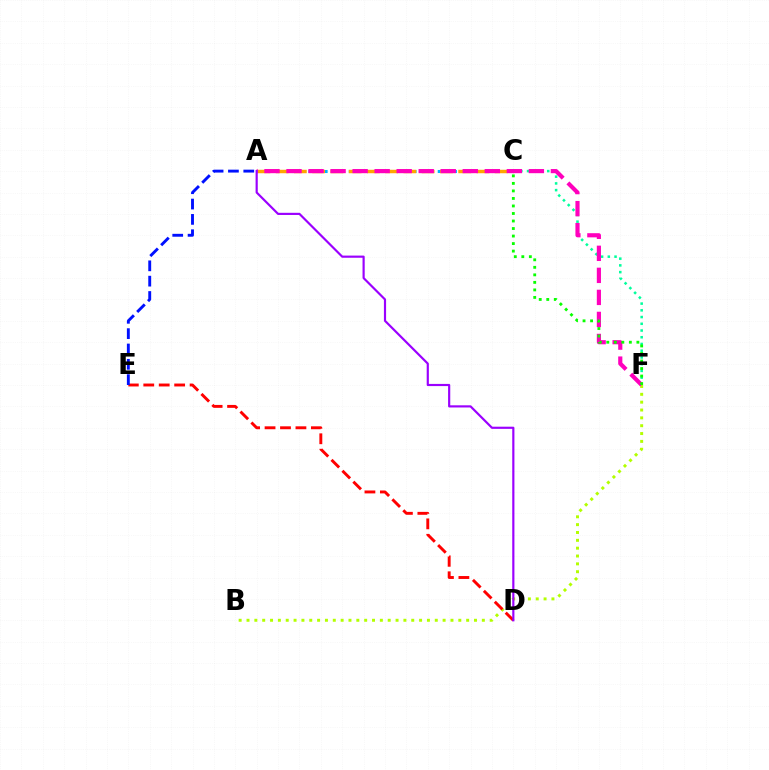{('A', 'C'): [{'color': '#00b5ff', 'line_style': 'dotted', 'thickness': 2.2}, {'color': '#ffa500', 'line_style': 'dashed', 'thickness': 2.48}], ('C', 'F'): [{'color': '#00ff9d', 'line_style': 'dotted', 'thickness': 1.83}, {'color': '#08ff00', 'line_style': 'dotted', 'thickness': 2.04}], ('B', 'F'): [{'color': '#b3ff00', 'line_style': 'dotted', 'thickness': 2.13}], ('A', 'F'): [{'color': '#ff00bd', 'line_style': 'dashed', 'thickness': 2.99}], ('D', 'E'): [{'color': '#ff0000', 'line_style': 'dashed', 'thickness': 2.1}], ('A', 'E'): [{'color': '#0010ff', 'line_style': 'dashed', 'thickness': 2.08}], ('A', 'D'): [{'color': '#9b00ff', 'line_style': 'solid', 'thickness': 1.56}]}